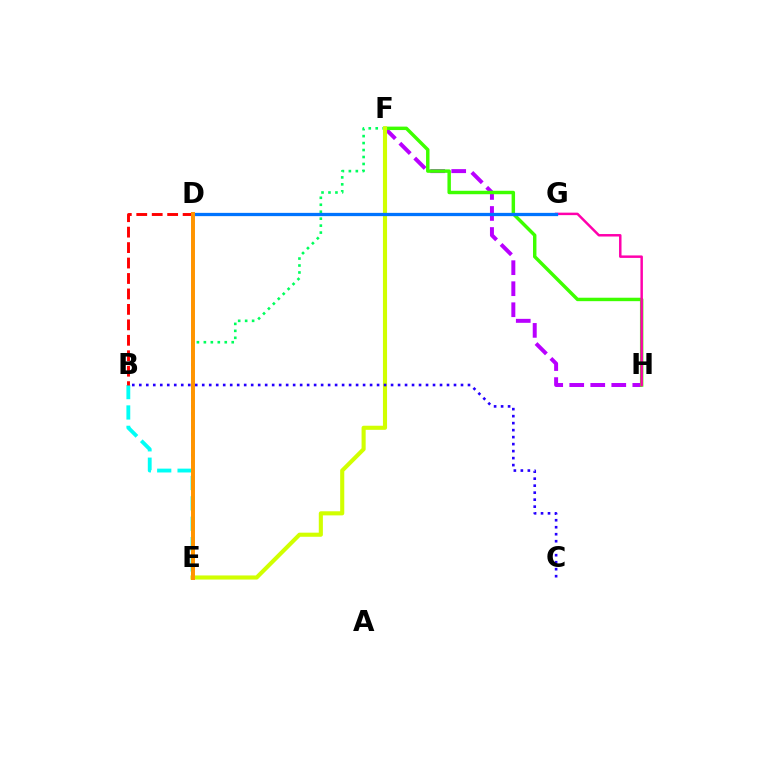{('F', 'H'): [{'color': '#b900ff', 'line_style': 'dashed', 'thickness': 2.86}, {'color': '#3dff00', 'line_style': 'solid', 'thickness': 2.48}], ('E', 'F'): [{'color': '#00ff5c', 'line_style': 'dotted', 'thickness': 1.89}, {'color': '#d1ff00', 'line_style': 'solid', 'thickness': 2.95}], ('B', 'E'): [{'color': '#00fff6', 'line_style': 'dashed', 'thickness': 2.77}], ('B', 'C'): [{'color': '#2500ff', 'line_style': 'dotted', 'thickness': 1.9}], ('B', 'D'): [{'color': '#ff0000', 'line_style': 'dashed', 'thickness': 2.1}], ('G', 'H'): [{'color': '#ff00ac', 'line_style': 'solid', 'thickness': 1.78}], ('D', 'G'): [{'color': '#0074ff', 'line_style': 'solid', 'thickness': 2.35}], ('D', 'E'): [{'color': '#ff9400', 'line_style': 'solid', 'thickness': 2.85}]}